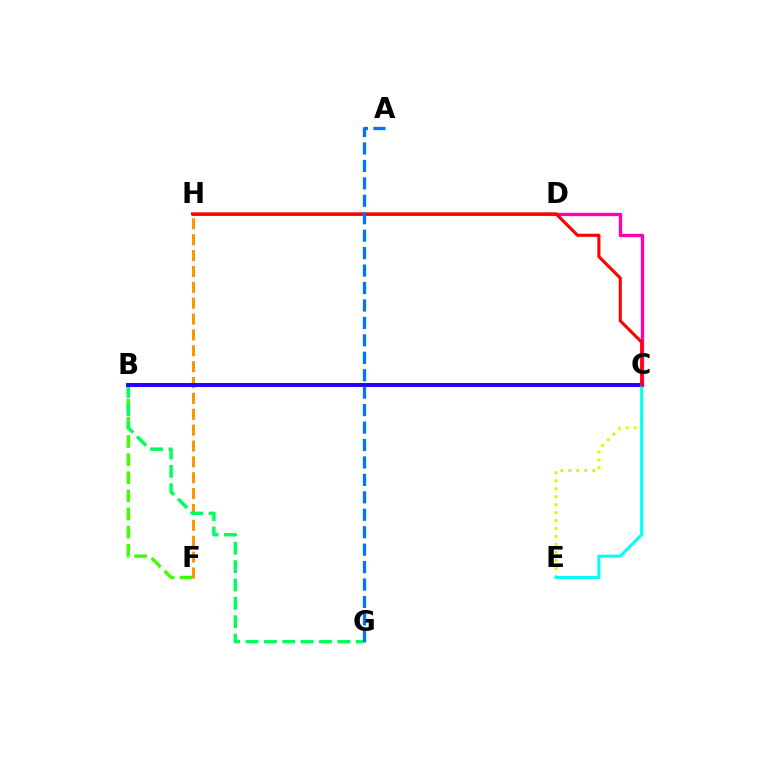{('C', 'D'): [{'color': '#ff00ac', 'line_style': 'solid', 'thickness': 2.4}], ('C', 'E'): [{'color': '#d1ff00', 'line_style': 'dotted', 'thickness': 2.16}, {'color': '#00fff6', 'line_style': 'solid', 'thickness': 2.19}], ('B', 'F'): [{'color': '#3dff00', 'line_style': 'dashed', 'thickness': 2.46}], ('F', 'H'): [{'color': '#ff9400', 'line_style': 'dashed', 'thickness': 2.16}], ('B', 'G'): [{'color': '#00ff5c', 'line_style': 'dashed', 'thickness': 2.49}], ('B', 'C'): [{'color': '#2500ff', 'line_style': 'solid', 'thickness': 2.85}], ('D', 'H'): [{'color': '#b900ff', 'line_style': 'solid', 'thickness': 2.02}], ('C', 'H'): [{'color': '#ff0000', 'line_style': 'solid', 'thickness': 2.23}], ('A', 'G'): [{'color': '#0074ff', 'line_style': 'dashed', 'thickness': 2.37}]}